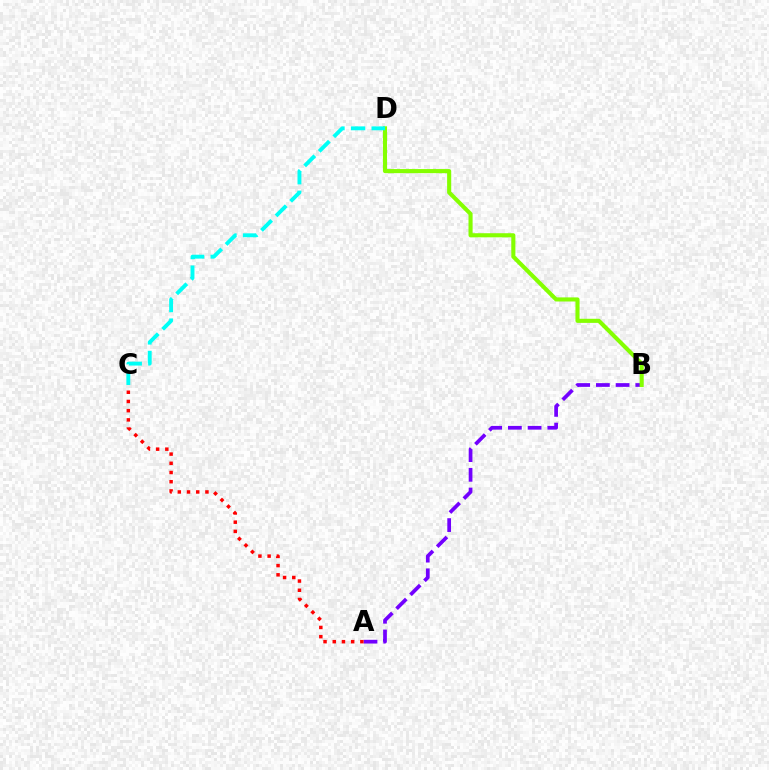{('A', 'B'): [{'color': '#7200ff', 'line_style': 'dashed', 'thickness': 2.68}], ('B', 'D'): [{'color': '#84ff00', 'line_style': 'solid', 'thickness': 2.95}], ('C', 'D'): [{'color': '#00fff6', 'line_style': 'dashed', 'thickness': 2.8}], ('A', 'C'): [{'color': '#ff0000', 'line_style': 'dotted', 'thickness': 2.5}]}